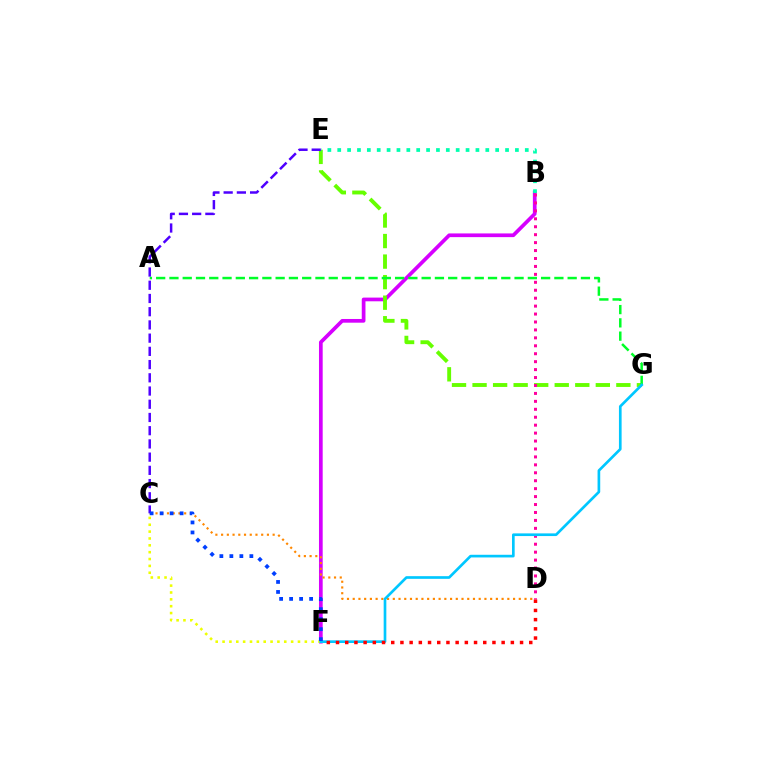{('B', 'F'): [{'color': '#d600ff', 'line_style': 'solid', 'thickness': 2.67}], ('E', 'G'): [{'color': '#66ff00', 'line_style': 'dashed', 'thickness': 2.79}], ('B', 'D'): [{'color': '#ff00a0', 'line_style': 'dotted', 'thickness': 2.16}], ('C', 'D'): [{'color': '#ff8800', 'line_style': 'dotted', 'thickness': 1.56}], ('A', 'G'): [{'color': '#00ff27', 'line_style': 'dashed', 'thickness': 1.8}], ('C', 'F'): [{'color': '#eeff00', 'line_style': 'dotted', 'thickness': 1.86}, {'color': '#003fff', 'line_style': 'dotted', 'thickness': 2.72}], ('C', 'E'): [{'color': '#4f00ff', 'line_style': 'dashed', 'thickness': 1.8}], ('F', 'G'): [{'color': '#00c7ff', 'line_style': 'solid', 'thickness': 1.92}], ('D', 'F'): [{'color': '#ff0000', 'line_style': 'dotted', 'thickness': 2.5}], ('B', 'E'): [{'color': '#00ffaf', 'line_style': 'dotted', 'thickness': 2.68}]}